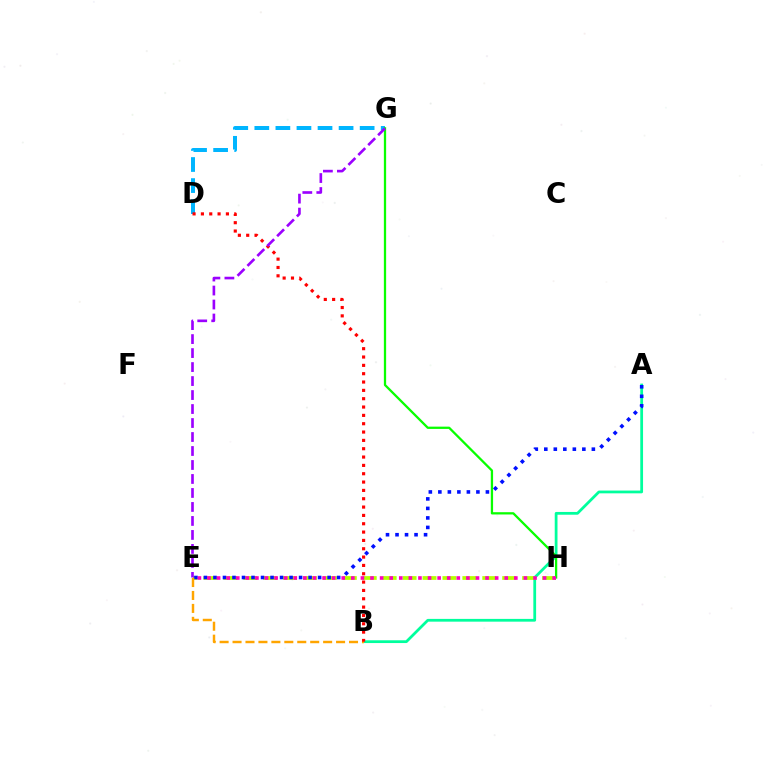{('A', 'B'): [{'color': '#00ff9d', 'line_style': 'solid', 'thickness': 1.99}], ('E', 'H'): [{'color': '#b3ff00', 'line_style': 'dashed', 'thickness': 2.71}, {'color': '#ff00bd', 'line_style': 'dotted', 'thickness': 2.61}], ('D', 'G'): [{'color': '#00b5ff', 'line_style': 'dashed', 'thickness': 2.86}], ('A', 'E'): [{'color': '#0010ff', 'line_style': 'dotted', 'thickness': 2.58}], ('G', 'H'): [{'color': '#08ff00', 'line_style': 'solid', 'thickness': 1.64}], ('B', 'E'): [{'color': '#ffa500', 'line_style': 'dashed', 'thickness': 1.76}], ('B', 'D'): [{'color': '#ff0000', 'line_style': 'dotted', 'thickness': 2.26}], ('E', 'G'): [{'color': '#9b00ff', 'line_style': 'dashed', 'thickness': 1.9}]}